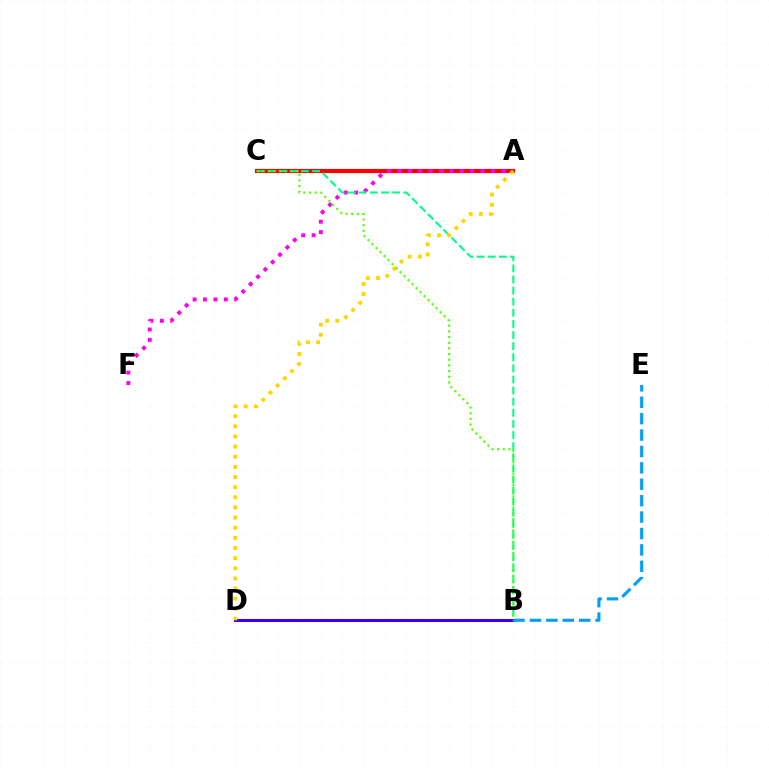{('B', 'D'): [{'color': '#3700ff', 'line_style': 'solid', 'thickness': 2.19}], ('A', 'C'): [{'color': '#ff0000', 'line_style': 'solid', 'thickness': 2.98}], ('A', 'F'): [{'color': '#ff00ed', 'line_style': 'dotted', 'thickness': 2.83}], ('B', 'C'): [{'color': '#00ff86', 'line_style': 'dashed', 'thickness': 1.51}, {'color': '#4fff00', 'line_style': 'dotted', 'thickness': 1.54}], ('A', 'D'): [{'color': '#ffd500', 'line_style': 'dotted', 'thickness': 2.75}], ('B', 'E'): [{'color': '#009eff', 'line_style': 'dashed', 'thickness': 2.23}]}